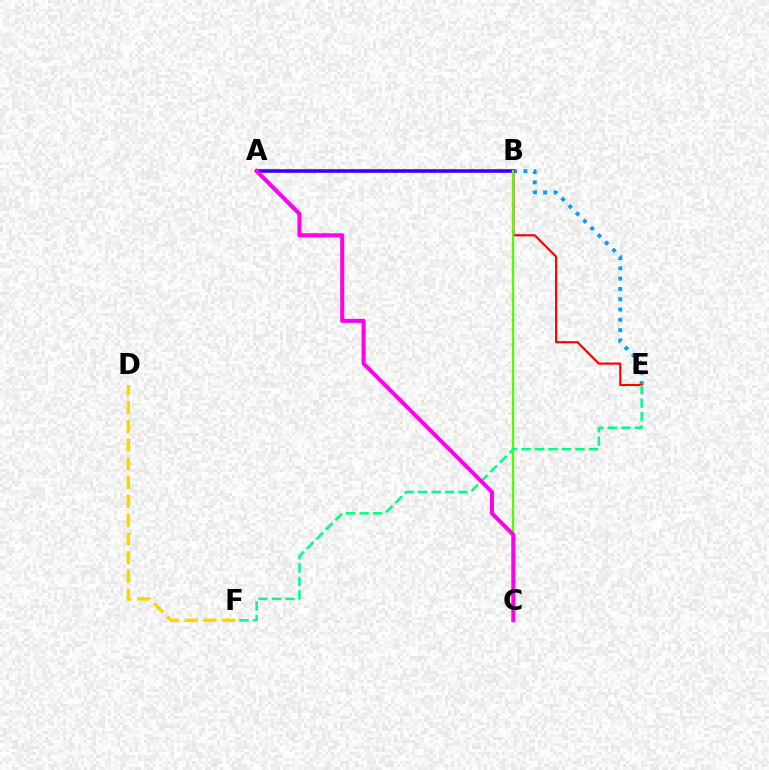{('B', 'E'): [{'color': '#009eff', 'line_style': 'dotted', 'thickness': 2.8}, {'color': '#ff0000', 'line_style': 'solid', 'thickness': 1.56}], ('A', 'B'): [{'color': '#3700ff', 'line_style': 'solid', 'thickness': 2.58}], ('D', 'F'): [{'color': '#ffd500', 'line_style': 'dashed', 'thickness': 2.55}], ('B', 'C'): [{'color': '#4fff00', 'line_style': 'solid', 'thickness': 1.7}], ('E', 'F'): [{'color': '#00ff86', 'line_style': 'dashed', 'thickness': 1.83}], ('A', 'C'): [{'color': '#ff00ed', 'line_style': 'solid', 'thickness': 2.91}]}